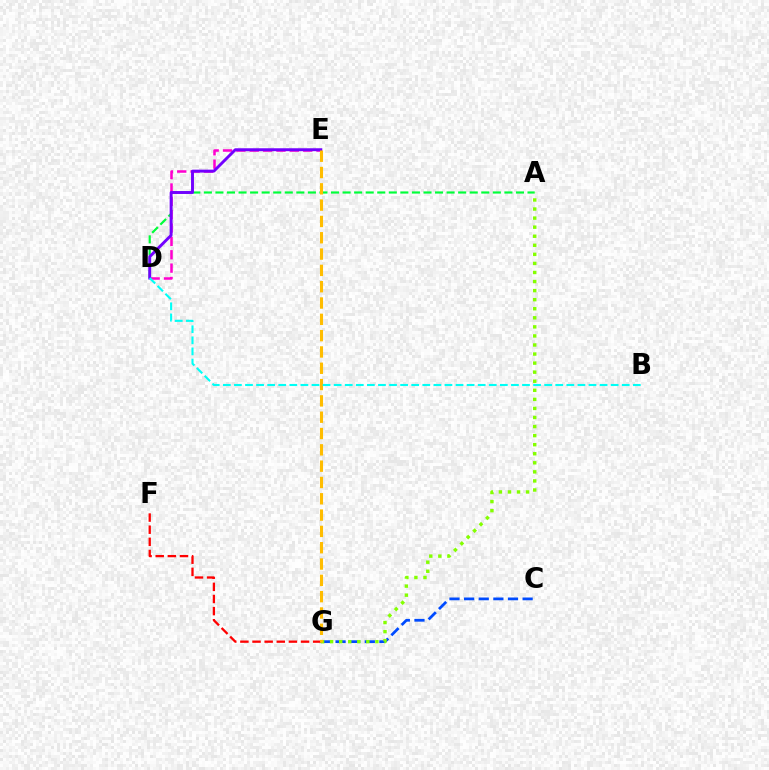{('C', 'G'): [{'color': '#004bff', 'line_style': 'dashed', 'thickness': 1.99}], ('F', 'G'): [{'color': '#ff0000', 'line_style': 'dashed', 'thickness': 1.65}], ('A', 'D'): [{'color': '#00ff39', 'line_style': 'dashed', 'thickness': 1.57}], ('D', 'E'): [{'color': '#ff00cf', 'line_style': 'dashed', 'thickness': 1.81}, {'color': '#7200ff', 'line_style': 'solid', 'thickness': 2.1}], ('A', 'G'): [{'color': '#84ff00', 'line_style': 'dotted', 'thickness': 2.46}], ('E', 'G'): [{'color': '#ffbd00', 'line_style': 'dashed', 'thickness': 2.22}], ('B', 'D'): [{'color': '#00fff6', 'line_style': 'dashed', 'thickness': 1.51}]}